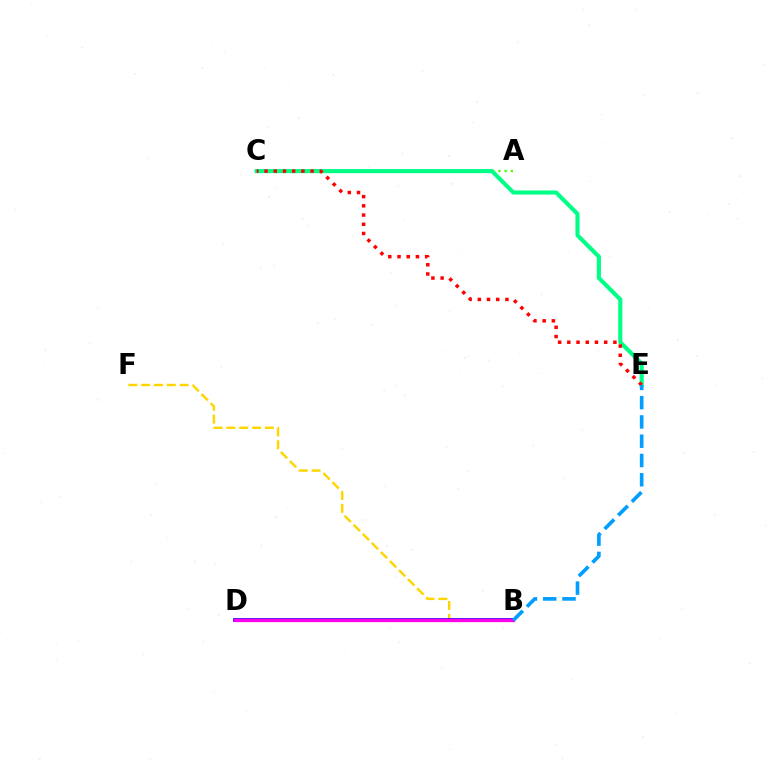{('A', 'C'): [{'color': '#4fff00', 'line_style': 'dotted', 'thickness': 1.69}], ('C', 'E'): [{'color': '#00ff86', 'line_style': 'solid', 'thickness': 2.96}, {'color': '#ff0000', 'line_style': 'dotted', 'thickness': 2.5}], ('B', 'F'): [{'color': '#ffd500', 'line_style': 'dashed', 'thickness': 1.74}], ('B', 'D'): [{'color': '#3700ff', 'line_style': 'solid', 'thickness': 2.7}, {'color': '#ff00ed', 'line_style': 'solid', 'thickness': 2.34}], ('B', 'E'): [{'color': '#009eff', 'line_style': 'dashed', 'thickness': 2.62}]}